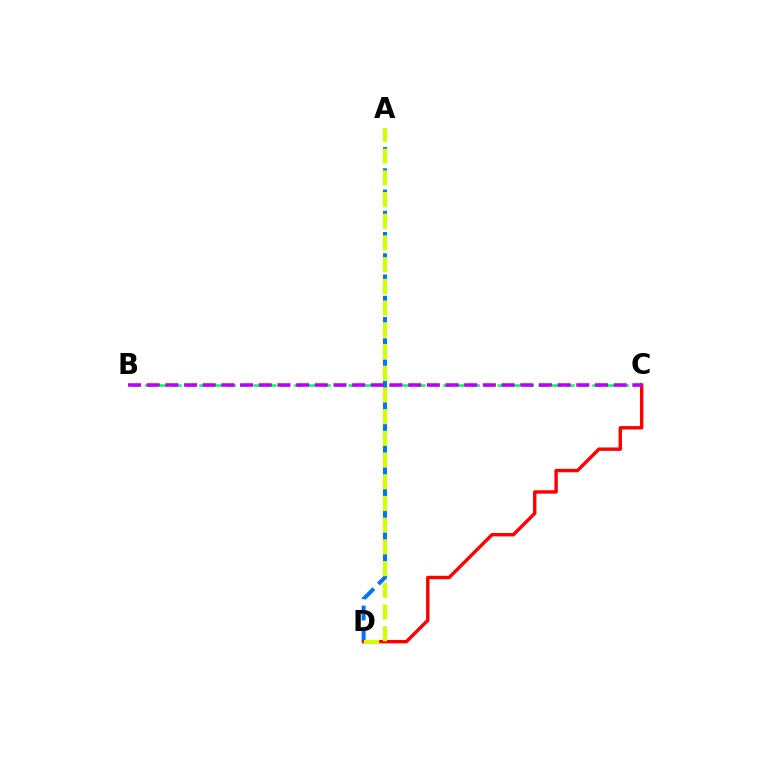{('B', 'C'): [{'color': '#00ff5c', 'line_style': 'dashed', 'thickness': 1.84}, {'color': '#b900ff', 'line_style': 'dashed', 'thickness': 2.54}], ('A', 'D'): [{'color': '#0074ff', 'line_style': 'dashed', 'thickness': 2.89}, {'color': '#d1ff00', 'line_style': 'dashed', 'thickness': 2.95}], ('C', 'D'): [{'color': '#ff0000', 'line_style': 'solid', 'thickness': 2.45}]}